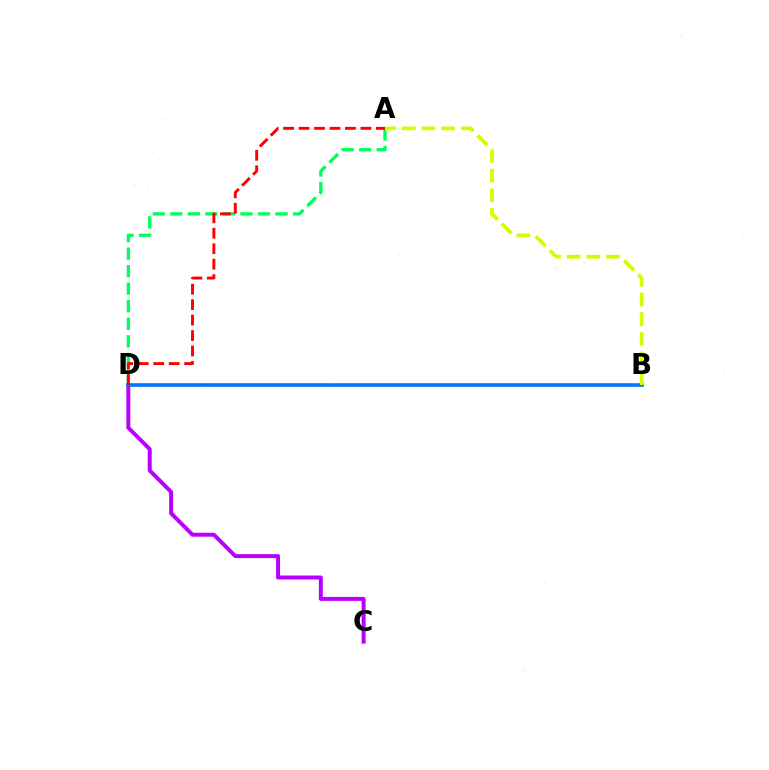{('C', 'D'): [{'color': '#b900ff', 'line_style': 'solid', 'thickness': 2.85}], ('A', 'D'): [{'color': '#00ff5c', 'line_style': 'dashed', 'thickness': 2.38}, {'color': '#ff0000', 'line_style': 'dashed', 'thickness': 2.1}], ('B', 'D'): [{'color': '#0074ff', 'line_style': 'solid', 'thickness': 2.59}], ('A', 'B'): [{'color': '#d1ff00', 'line_style': 'dashed', 'thickness': 2.67}]}